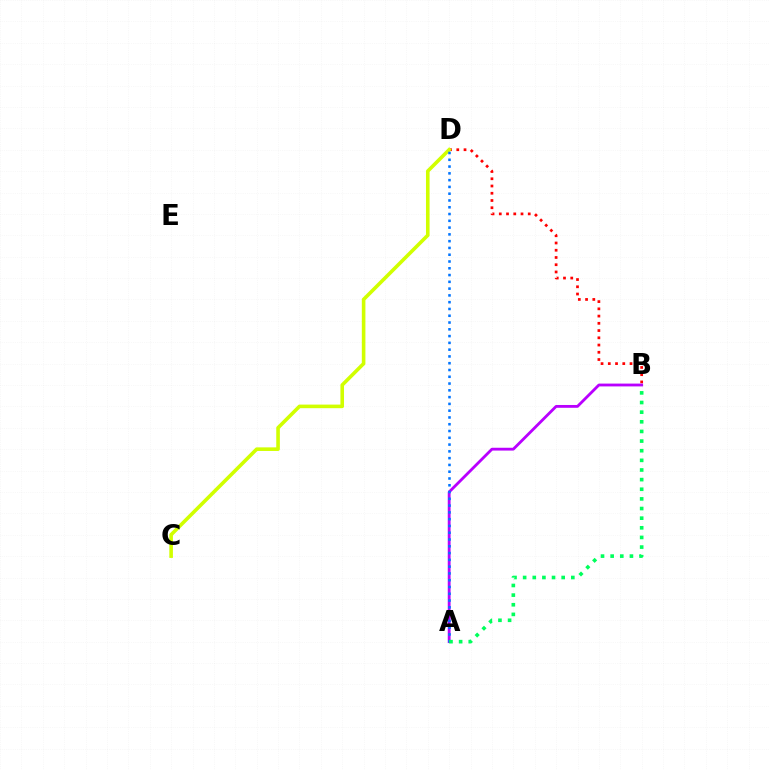{('B', 'D'): [{'color': '#ff0000', 'line_style': 'dotted', 'thickness': 1.97}], ('C', 'D'): [{'color': '#d1ff00', 'line_style': 'solid', 'thickness': 2.59}], ('A', 'B'): [{'color': '#b900ff', 'line_style': 'solid', 'thickness': 2.03}, {'color': '#00ff5c', 'line_style': 'dotted', 'thickness': 2.62}], ('A', 'D'): [{'color': '#0074ff', 'line_style': 'dotted', 'thickness': 1.84}]}